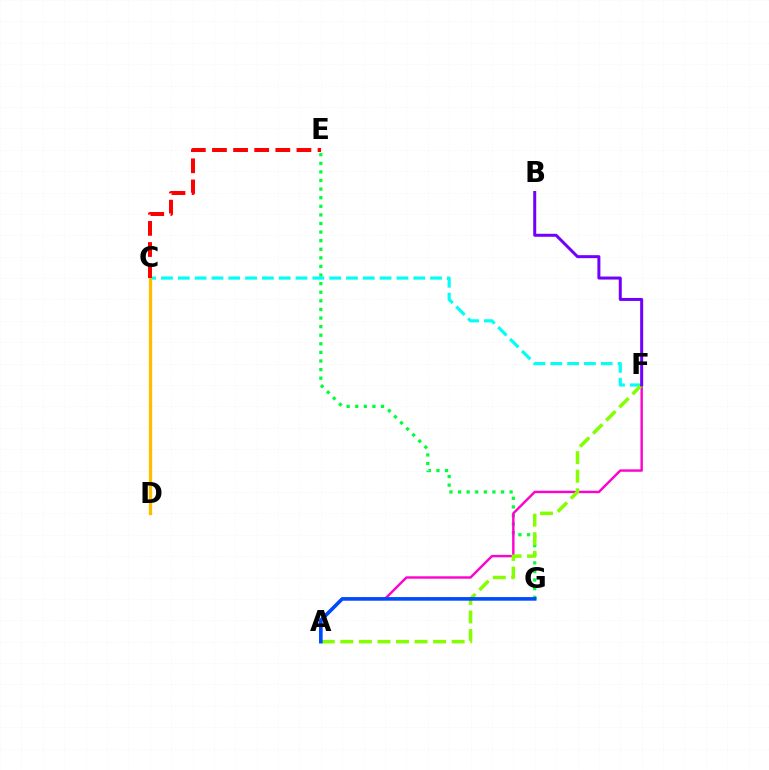{('E', 'G'): [{'color': '#00ff39', 'line_style': 'dotted', 'thickness': 2.34}], ('C', 'F'): [{'color': '#00fff6', 'line_style': 'dashed', 'thickness': 2.28}], ('A', 'F'): [{'color': '#ff00cf', 'line_style': 'solid', 'thickness': 1.73}, {'color': '#84ff00', 'line_style': 'dashed', 'thickness': 2.52}], ('C', 'D'): [{'color': '#ffbd00', 'line_style': 'solid', 'thickness': 2.39}], ('C', 'E'): [{'color': '#ff0000', 'line_style': 'dashed', 'thickness': 2.87}], ('A', 'G'): [{'color': '#004bff', 'line_style': 'solid', 'thickness': 2.6}], ('B', 'F'): [{'color': '#7200ff', 'line_style': 'solid', 'thickness': 2.16}]}